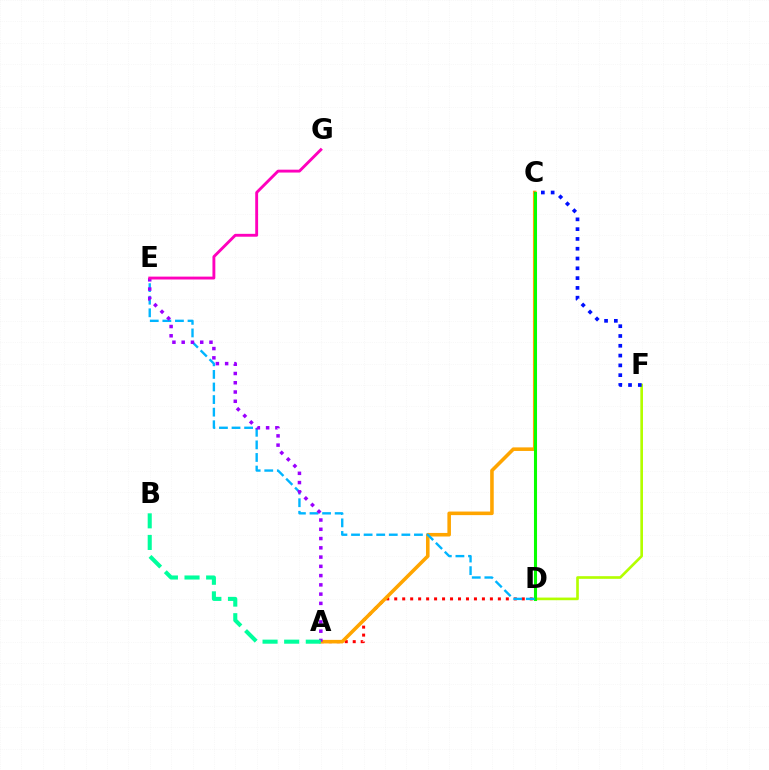{('D', 'F'): [{'color': '#b3ff00', 'line_style': 'solid', 'thickness': 1.91}], ('A', 'D'): [{'color': '#ff0000', 'line_style': 'dotted', 'thickness': 2.17}], ('A', 'C'): [{'color': '#ffa500', 'line_style': 'solid', 'thickness': 2.57}], ('C', 'D'): [{'color': '#08ff00', 'line_style': 'solid', 'thickness': 2.21}], ('D', 'E'): [{'color': '#00b5ff', 'line_style': 'dashed', 'thickness': 1.71}], ('A', 'E'): [{'color': '#9b00ff', 'line_style': 'dotted', 'thickness': 2.52}], ('A', 'B'): [{'color': '#00ff9d', 'line_style': 'dashed', 'thickness': 2.94}], ('C', 'F'): [{'color': '#0010ff', 'line_style': 'dotted', 'thickness': 2.66}], ('E', 'G'): [{'color': '#ff00bd', 'line_style': 'solid', 'thickness': 2.07}]}